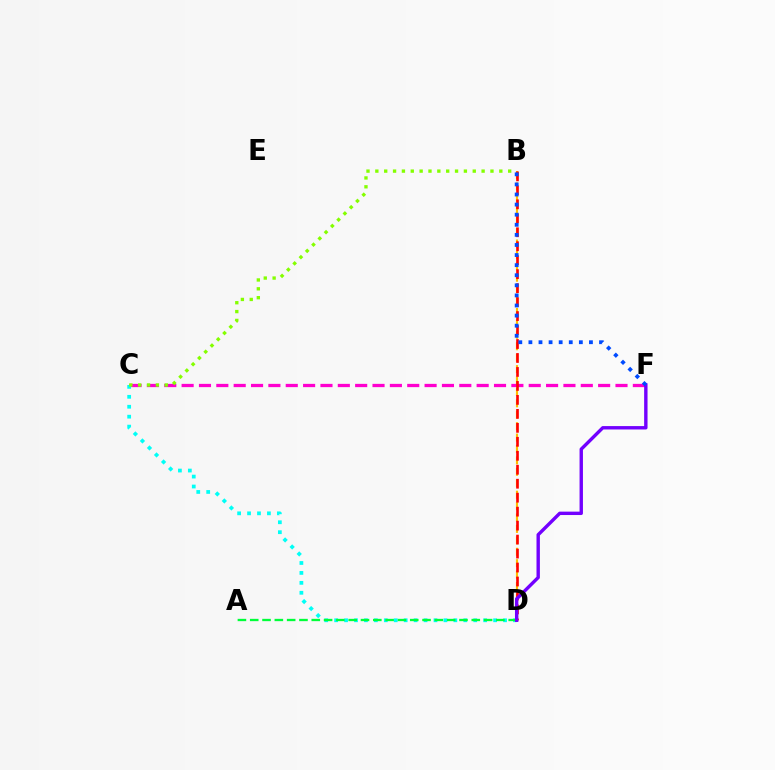{('B', 'D'): [{'color': '#ffbd00', 'line_style': 'dashed', 'thickness': 1.55}, {'color': '#ff0000', 'line_style': 'dashed', 'thickness': 1.9}], ('C', 'F'): [{'color': '#ff00cf', 'line_style': 'dashed', 'thickness': 2.36}], ('C', 'D'): [{'color': '#00fff6', 'line_style': 'dotted', 'thickness': 2.7}], ('B', 'C'): [{'color': '#84ff00', 'line_style': 'dotted', 'thickness': 2.41}], ('A', 'D'): [{'color': '#00ff39', 'line_style': 'dashed', 'thickness': 1.67}], ('D', 'F'): [{'color': '#7200ff', 'line_style': 'solid', 'thickness': 2.44}], ('B', 'F'): [{'color': '#004bff', 'line_style': 'dotted', 'thickness': 2.74}]}